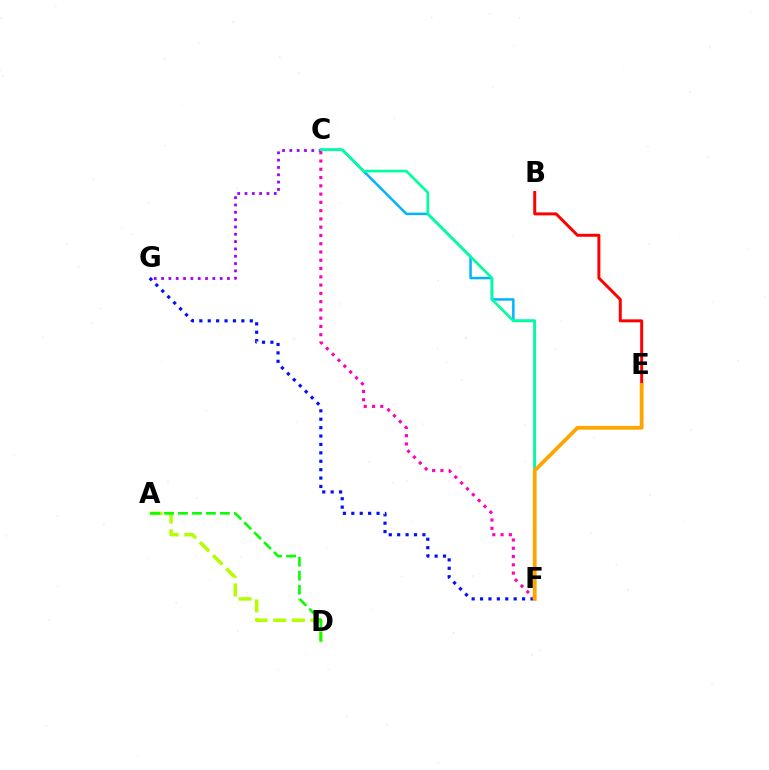{('F', 'G'): [{'color': '#0010ff', 'line_style': 'dotted', 'thickness': 2.28}], ('C', 'G'): [{'color': '#9b00ff', 'line_style': 'dotted', 'thickness': 1.99}], ('C', 'F'): [{'color': '#00b5ff', 'line_style': 'solid', 'thickness': 1.79}, {'color': '#00ff9d', 'line_style': 'solid', 'thickness': 1.89}, {'color': '#ff00bd', 'line_style': 'dotted', 'thickness': 2.25}], ('A', 'D'): [{'color': '#b3ff00', 'line_style': 'dashed', 'thickness': 2.54}, {'color': '#08ff00', 'line_style': 'dashed', 'thickness': 1.9}], ('B', 'E'): [{'color': '#ff0000', 'line_style': 'solid', 'thickness': 2.14}], ('E', 'F'): [{'color': '#ffa500', 'line_style': 'solid', 'thickness': 2.73}]}